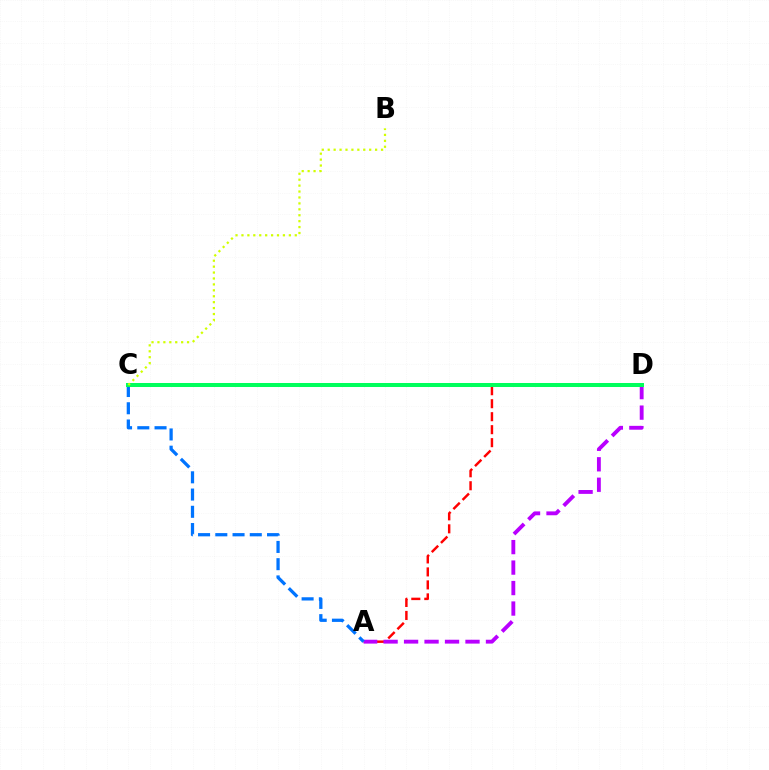{('A', 'D'): [{'color': '#ff0000', 'line_style': 'dashed', 'thickness': 1.76}, {'color': '#b900ff', 'line_style': 'dashed', 'thickness': 2.78}], ('A', 'C'): [{'color': '#0074ff', 'line_style': 'dashed', 'thickness': 2.34}], ('C', 'D'): [{'color': '#00ff5c', 'line_style': 'solid', 'thickness': 2.88}], ('B', 'C'): [{'color': '#d1ff00', 'line_style': 'dotted', 'thickness': 1.61}]}